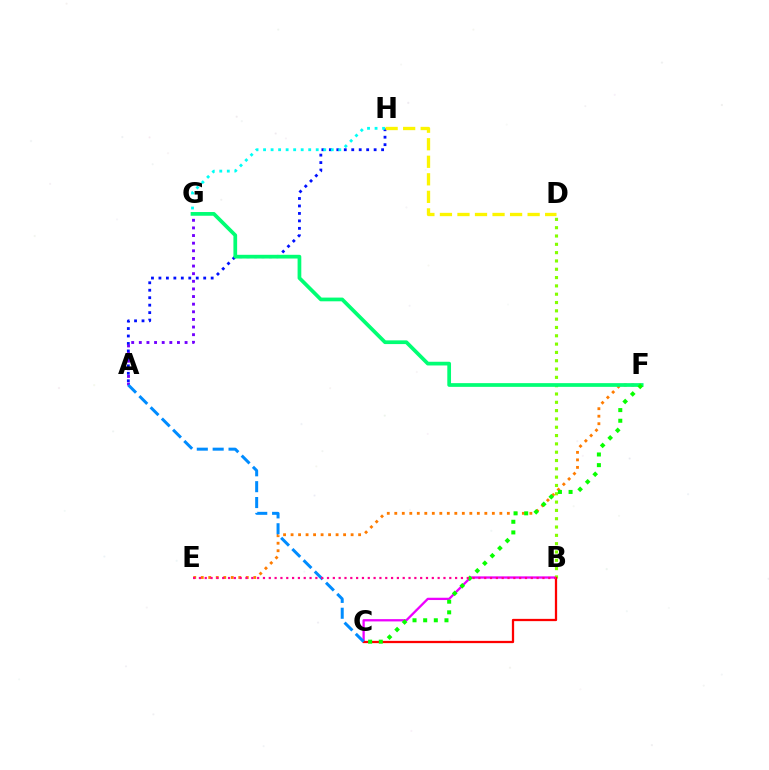{('B', 'C'): [{'color': '#ee00ff', 'line_style': 'solid', 'thickness': 1.65}, {'color': '#ff0000', 'line_style': 'solid', 'thickness': 1.63}], ('A', 'H'): [{'color': '#0010ff', 'line_style': 'dotted', 'thickness': 2.03}], ('B', 'D'): [{'color': '#84ff00', 'line_style': 'dotted', 'thickness': 2.26}], ('G', 'H'): [{'color': '#00fff6', 'line_style': 'dotted', 'thickness': 2.04}], ('A', 'G'): [{'color': '#7200ff', 'line_style': 'dotted', 'thickness': 2.07}], ('E', 'F'): [{'color': '#ff7c00', 'line_style': 'dotted', 'thickness': 2.04}], ('F', 'G'): [{'color': '#00ff74', 'line_style': 'solid', 'thickness': 2.68}], ('C', 'F'): [{'color': '#08ff00', 'line_style': 'dotted', 'thickness': 2.89}], ('D', 'H'): [{'color': '#fcf500', 'line_style': 'dashed', 'thickness': 2.38}], ('A', 'C'): [{'color': '#008cff', 'line_style': 'dashed', 'thickness': 2.16}], ('B', 'E'): [{'color': '#ff0094', 'line_style': 'dotted', 'thickness': 1.58}]}